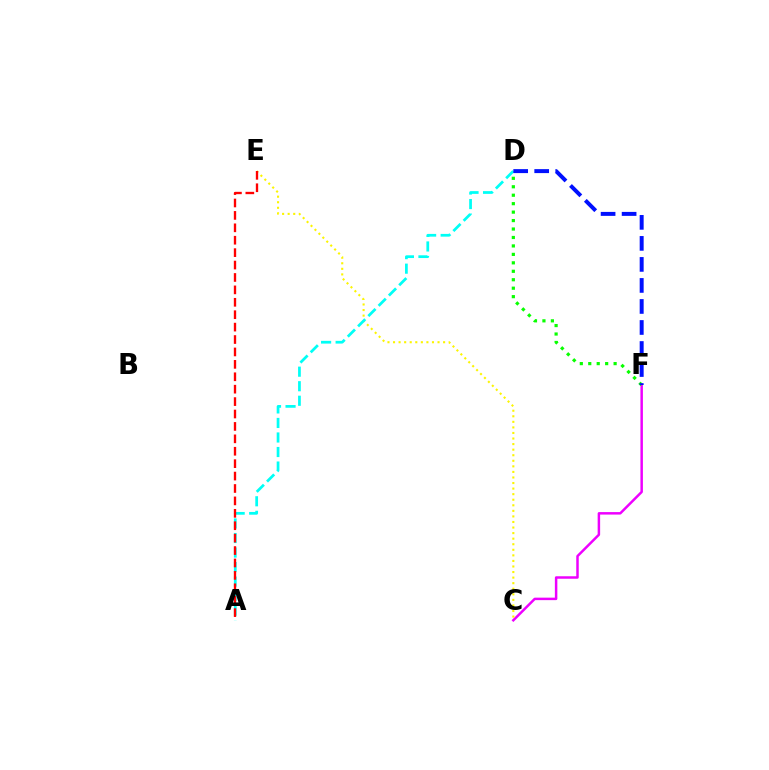{('C', 'F'): [{'color': '#ee00ff', 'line_style': 'solid', 'thickness': 1.79}], ('C', 'E'): [{'color': '#fcf500', 'line_style': 'dotted', 'thickness': 1.51}], ('D', 'F'): [{'color': '#08ff00', 'line_style': 'dotted', 'thickness': 2.3}, {'color': '#0010ff', 'line_style': 'dashed', 'thickness': 2.86}], ('A', 'D'): [{'color': '#00fff6', 'line_style': 'dashed', 'thickness': 1.97}], ('A', 'E'): [{'color': '#ff0000', 'line_style': 'dashed', 'thickness': 1.69}]}